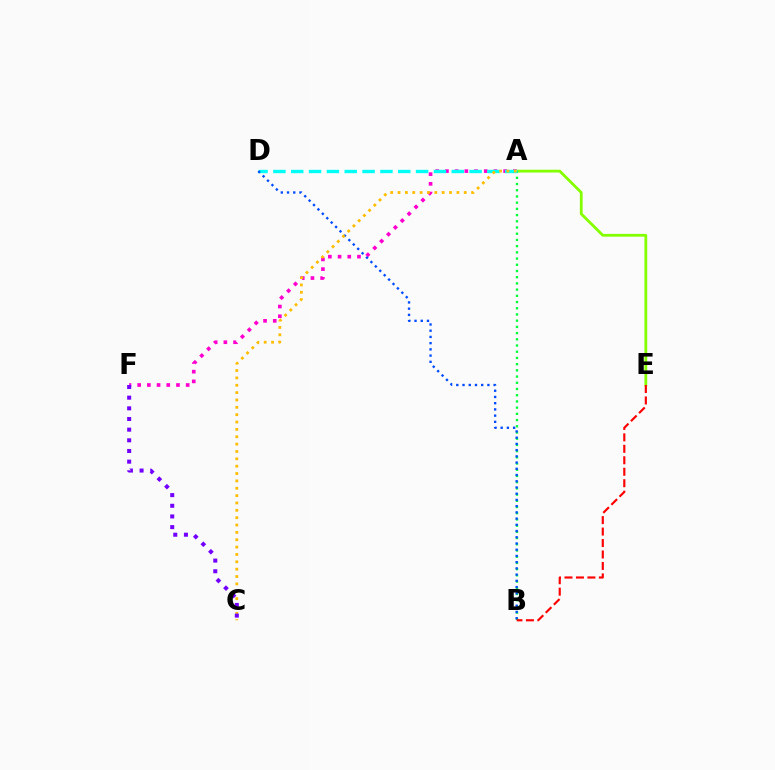{('A', 'E'): [{'color': '#84ff00', 'line_style': 'solid', 'thickness': 2.01}], ('A', 'F'): [{'color': '#ff00cf', 'line_style': 'dotted', 'thickness': 2.64}], ('A', 'B'): [{'color': '#00ff39', 'line_style': 'dotted', 'thickness': 1.69}], ('A', 'D'): [{'color': '#00fff6', 'line_style': 'dashed', 'thickness': 2.42}], ('B', 'D'): [{'color': '#004bff', 'line_style': 'dotted', 'thickness': 1.69}], ('A', 'C'): [{'color': '#ffbd00', 'line_style': 'dotted', 'thickness': 2.0}], ('C', 'F'): [{'color': '#7200ff', 'line_style': 'dotted', 'thickness': 2.9}], ('B', 'E'): [{'color': '#ff0000', 'line_style': 'dashed', 'thickness': 1.56}]}